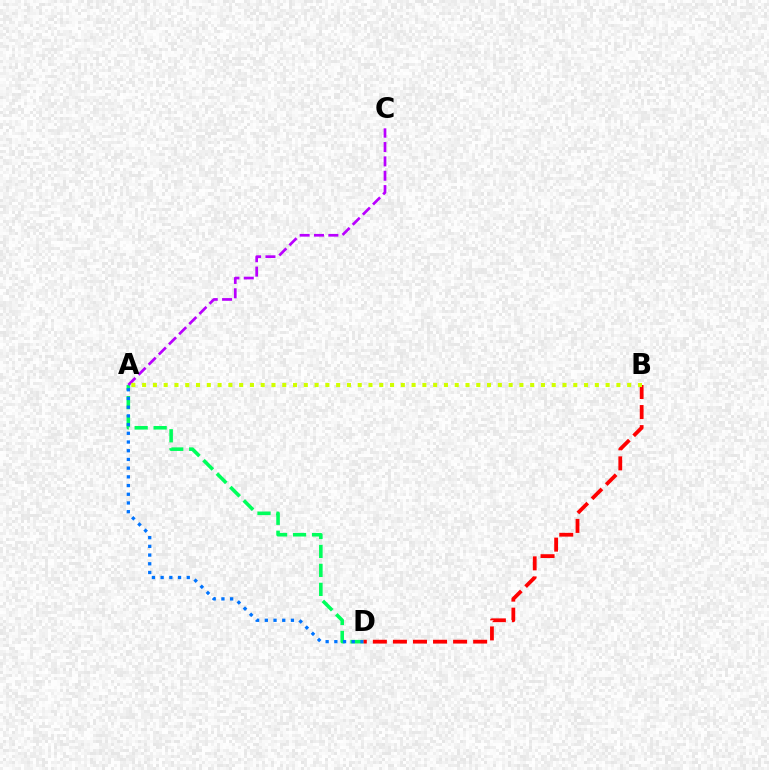{('A', 'D'): [{'color': '#00ff5c', 'line_style': 'dashed', 'thickness': 2.58}, {'color': '#0074ff', 'line_style': 'dotted', 'thickness': 2.37}], ('A', 'C'): [{'color': '#b900ff', 'line_style': 'dashed', 'thickness': 1.95}], ('B', 'D'): [{'color': '#ff0000', 'line_style': 'dashed', 'thickness': 2.72}], ('A', 'B'): [{'color': '#d1ff00', 'line_style': 'dotted', 'thickness': 2.93}]}